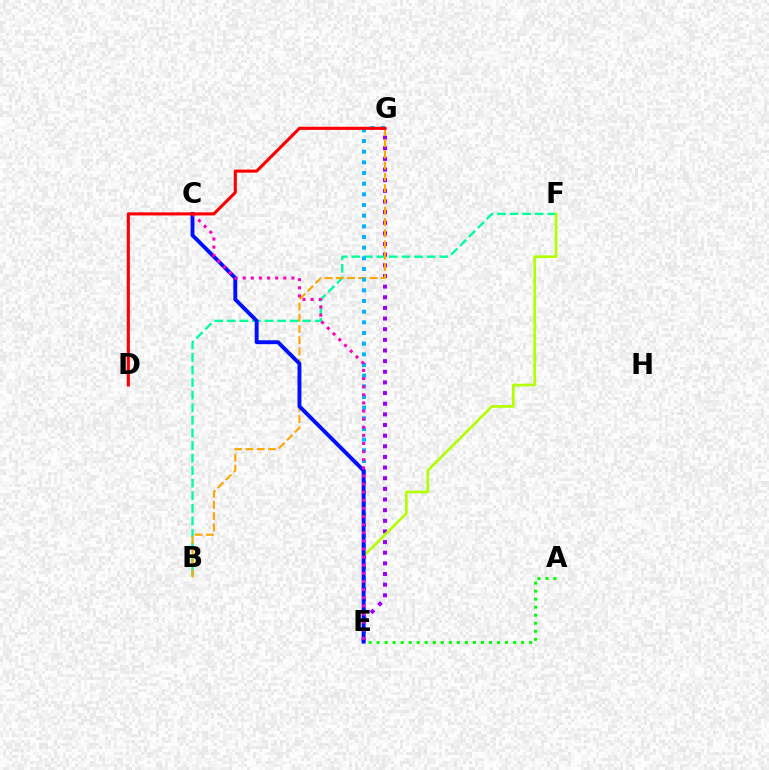{('E', 'G'): [{'color': '#9b00ff', 'line_style': 'dotted', 'thickness': 2.89}, {'color': '#00b5ff', 'line_style': 'dotted', 'thickness': 2.9}], ('B', 'F'): [{'color': '#00ff9d', 'line_style': 'dashed', 'thickness': 1.71}], ('B', 'G'): [{'color': '#ffa500', 'line_style': 'dashed', 'thickness': 1.53}], ('E', 'F'): [{'color': '#b3ff00', 'line_style': 'solid', 'thickness': 1.91}], ('C', 'E'): [{'color': '#0010ff', 'line_style': 'solid', 'thickness': 2.81}, {'color': '#ff00bd', 'line_style': 'dotted', 'thickness': 2.21}], ('A', 'E'): [{'color': '#08ff00', 'line_style': 'dotted', 'thickness': 2.18}], ('D', 'G'): [{'color': '#ff0000', 'line_style': 'solid', 'thickness': 2.23}]}